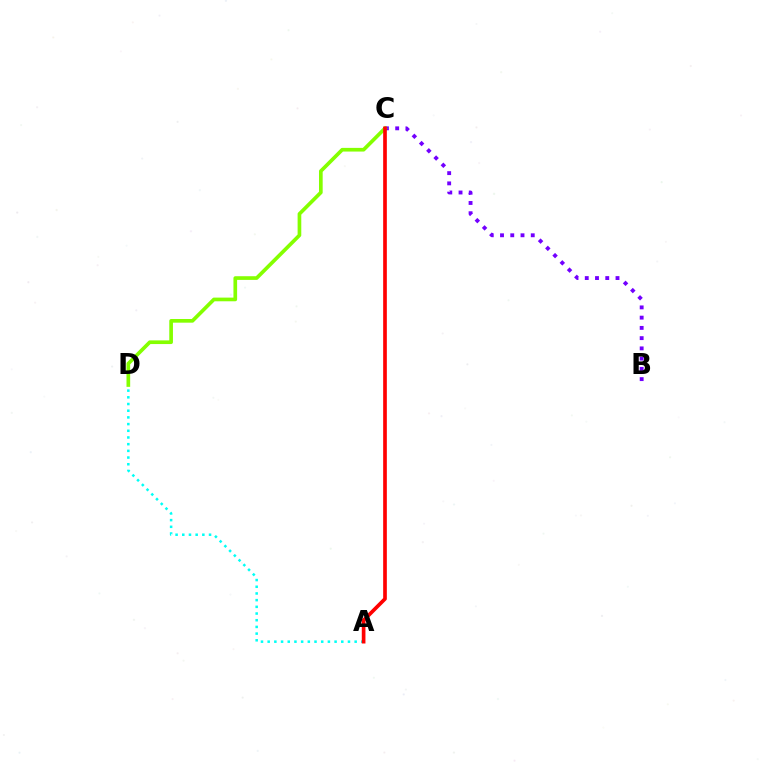{('B', 'C'): [{'color': '#7200ff', 'line_style': 'dotted', 'thickness': 2.78}], ('A', 'D'): [{'color': '#00fff6', 'line_style': 'dotted', 'thickness': 1.82}], ('C', 'D'): [{'color': '#84ff00', 'line_style': 'solid', 'thickness': 2.65}], ('A', 'C'): [{'color': '#ff0000', 'line_style': 'solid', 'thickness': 2.64}]}